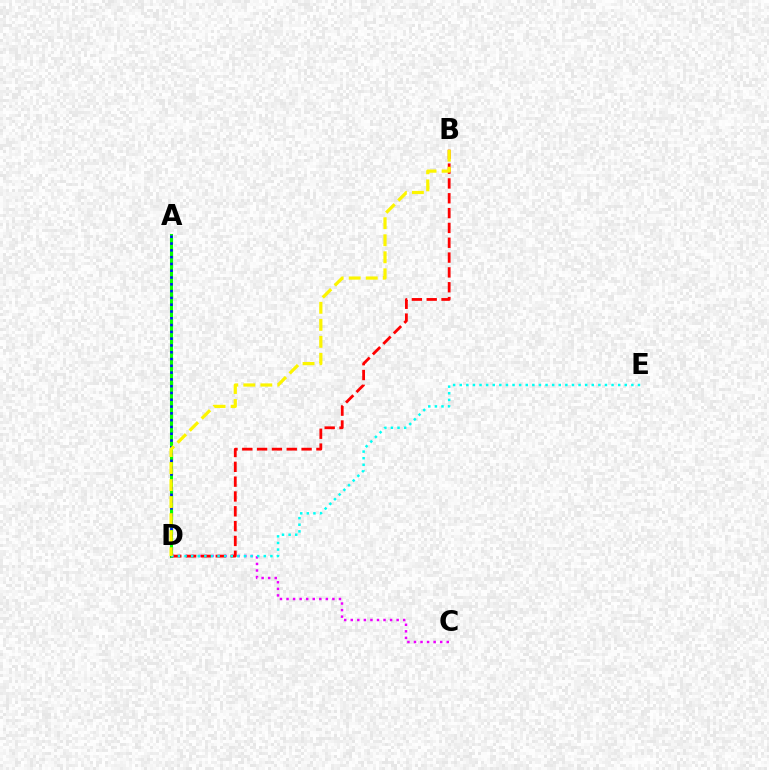{('A', 'D'): [{'color': '#08ff00', 'line_style': 'solid', 'thickness': 2.21}, {'color': '#0010ff', 'line_style': 'dotted', 'thickness': 1.85}], ('C', 'D'): [{'color': '#ee00ff', 'line_style': 'dotted', 'thickness': 1.78}], ('B', 'D'): [{'color': '#ff0000', 'line_style': 'dashed', 'thickness': 2.01}, {'color': '#fcf500', 'line_style': 'dashed', 'thickness': 2.31}], ('D', 'E'): [{'color': '#00fff6', 'line_style': 'dotted', 'thickness': 1.79}]}